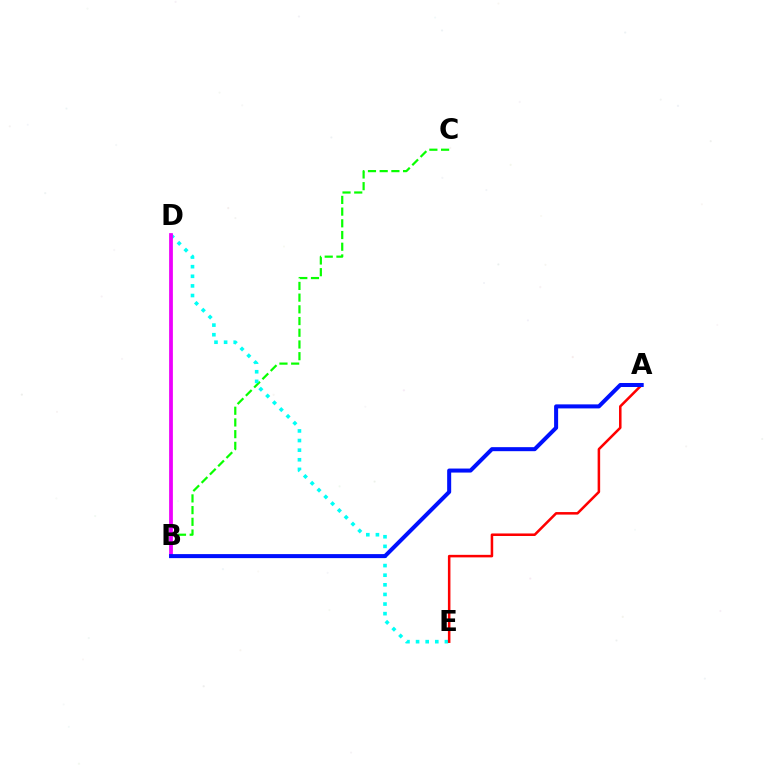{('B', 'C'): [{'color': '#08ff00', 'line_style': 'dashed', 'thickness': 1.59}], ('B', 'D'): [{'color': '#fcf500', 'line_style': 'dashed', 'thickness': 1.6}, {'color': '#ee00ff', 'line_style': 'solid', 'thickness': 2.7}], ('D', 'E'): [{'color': '#00fff6', 'line_style': 'dotted', 'thickness': 2.61}], ('A', 'E'): [{'color': '#ff0000', 'line_style': 'solid', 'thickness': 1.82}], ('A', 'B'): [{'color': '#0010ff', 'line_style': 'solid', 'thickness': 2.9}]}